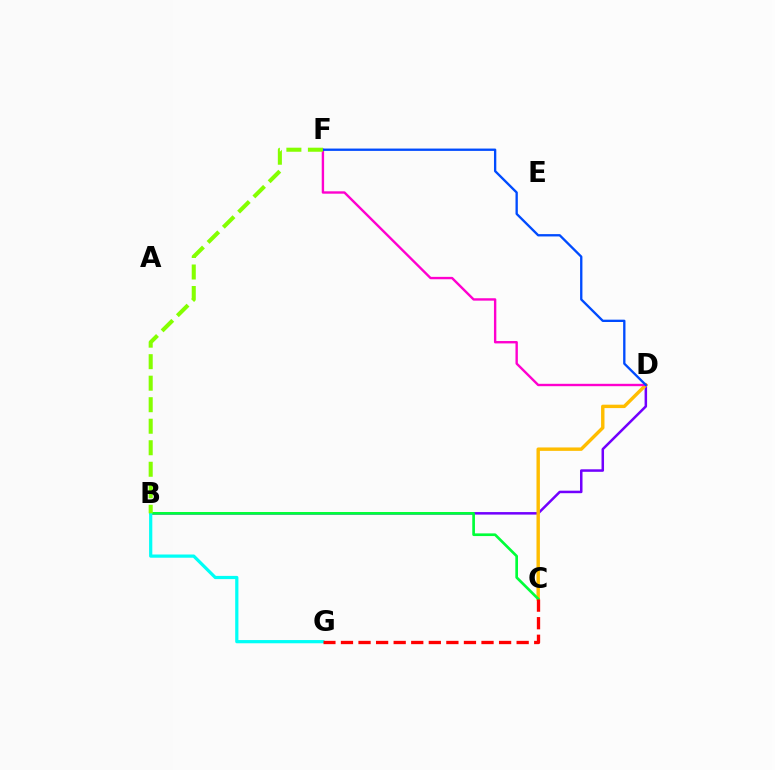{('B', 'D'): [{'color': '#7200ff', 'line_style': 'solid', 'thickness': 1.81}], ('C', 'D'): [{'color': '#ffbd00', 'line_style': 'solid', 'thickness': 2.46}], ('D', 'F'): [{'color': '#ff00cf', 'line_style': 'solid', 'thickness': 1.72}, {'color': '#004bff', 'line_style': 'solid', 'thickness': 1.68}], ('B', 'C'): [{'color': '#00ff39', 'line_style': 'solid', 'thickness': 1.93}], ('B', 'G'): [{'color': '#00fff6', 'line_style': 'solid', 'thickness': 2.32}], ('C', 'G'): [{'color': '#ff0000', 'line_style': 'dashed', 'thickness': 2.39}], ('B', 'F'): [{'color': '#84ff00', 'line_style': 'dashed', 'thickness': 2.92}]}